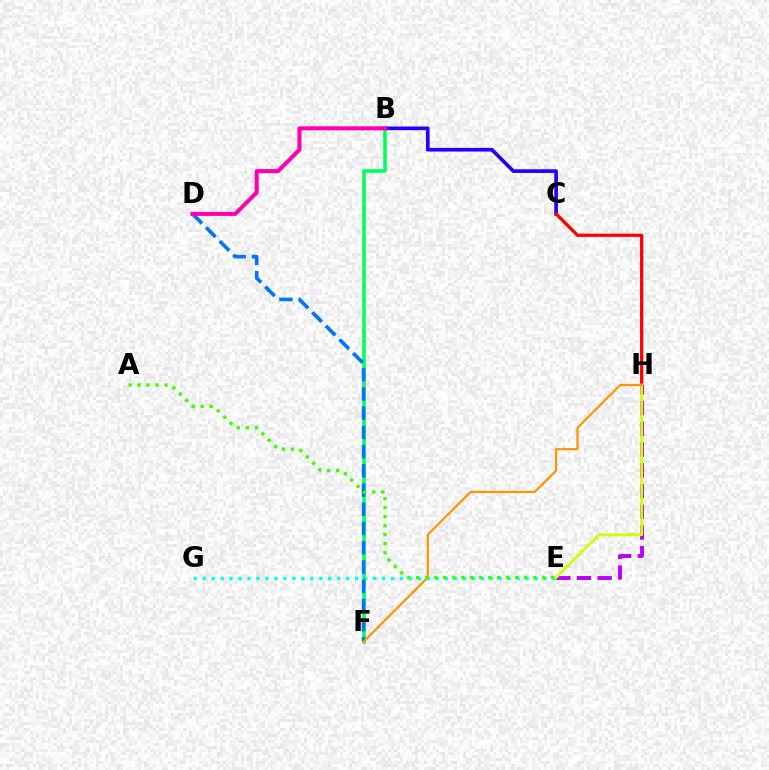{('B', 'C'): [{'color': '#2500ff', 'line_style': 'solid', 'thickness': 2.65}], ('E', 'G'): [{'color': '#00fff6', 'line_style': 'dotted', 'thickness': 2.44}], ('B', 'F'): [{'color': '#00ff5c', 'line_style': 'solid', 'thickness': 2.57}], ('C', 'H'): [{'color': '#ff0000', 'line_style': 'solid', 'thickness': 2.33}], ('E', 'H'): [{'color': '#b900ff', 'line_style': 'dashed', 'thickness': 2.81}, {'color': '#d1ff00', 'line_style': 'solid', 'thickness': 1.99}], ('D', 'F'): [{'color': '#0074ff', 'line_style': 'dashed', 'thickness': 2.61}], ('F', 'H'): [{'color': '#ff9400', 'line_style': 'solid', 'thickness': 1.6}], ('B', 'D'): [{'color': '#ff00ac', 'line_style': 'solid', 'thickness': 2.93}], ('A', 'E'): [{'color': '#3dff00', 'line_style': 'dotted', 'thickness': 2.45}]}